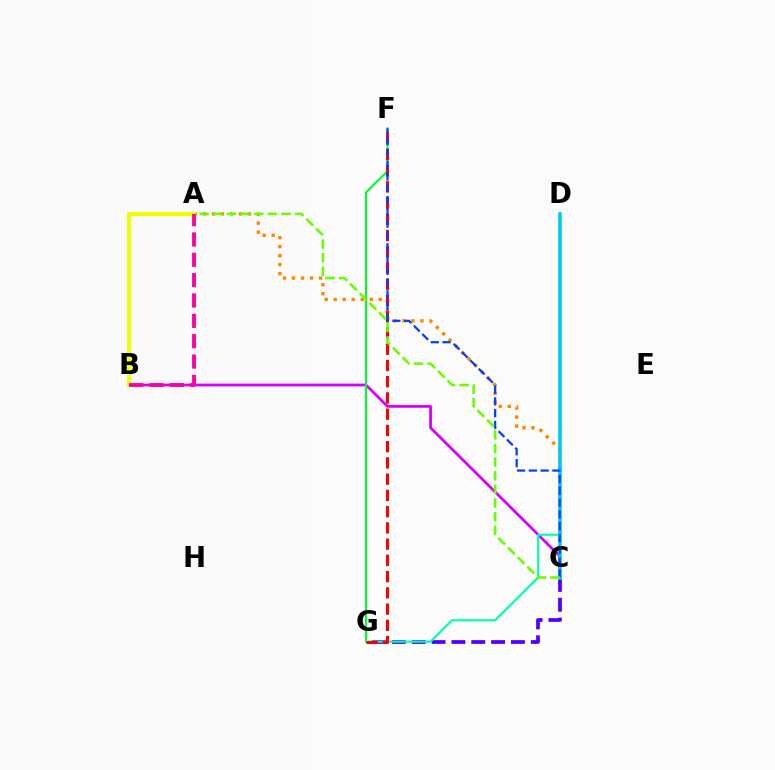{('C', 'G'): [{'color': '#4f00ff', 'line_style': 'dashed', 'thickness': 2.69}], ('B', 'C'): [{'color': '#d600ff', 'line_style': 'solid', 'thickness': 1.99}], ('F', 'G'): [{'color': '#00ff27', 'line_style': 'solid', 'thickness': 1.5}, {'color': '#ff0000', 'line_style': 'dashed', 'thickness': 2.21}], ('D', 'G'): [{'color': '#00ffaf', 'line_style': 'solid', 'thickness': 1.56}], ('A', 'C'): [{'color': '#ff8800', 'line_style': 'dotted', 'thickness': 2.45}, {'color': '#66ff00', 'line_style': 'dashed', 'thickness': 1.85}], ('C', 'D'): [{'color': '#00c7ff', 'line_style': 'solid', 'thickness': 2.54}], ('C', 'F'): [{'color': '#003fff', 'line_style': 'dashed', 'thickness': 1.6}], ('A', 'B'): [{'color': '#eeff00', 'line_style': 'solid', 'thickness': 2.95}, {'color': '#ff00a0', 'line_style': 'dashed', 'thickness': 2.76}]}